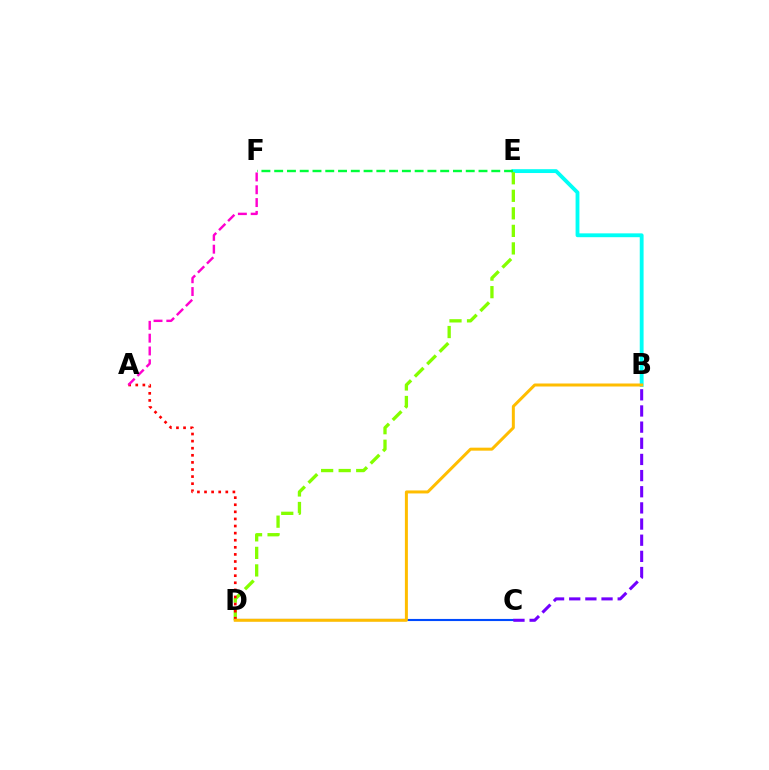{('B', 'E'): [{'color': '#00fff6', 'line_style': 'solid', 'thickness': 2.76}], ('E', 'F'): [{'color': '#00ff39', 'line_style': 'dashed', 'thickness': 1.73}], ('C', 'D'): [{'color': '#004bff', 'line_style': 'solid', 'thickness': 1.53}], ('D', 'E'): [{'color': '#84ff00', 'line_style': 'dashed', 'thickness': 2.38}], ('A', 'D'): [{'color': '#ff0000', 'line_style': 'dotted', 'thickness': 1.93}], ('A', 'F'): [{'color': '#ff00cf', 'line_style': 'dashed', 'thickness': 1.74}], ('B', 'C'): [{'color': '#7200ff', 'line_style': 'dashed', 'thickness': 2.19}], ('B', 'D'): [{'color': '#ffbd00', 'line_style': 'solid', 'thickness': 2.16}]}